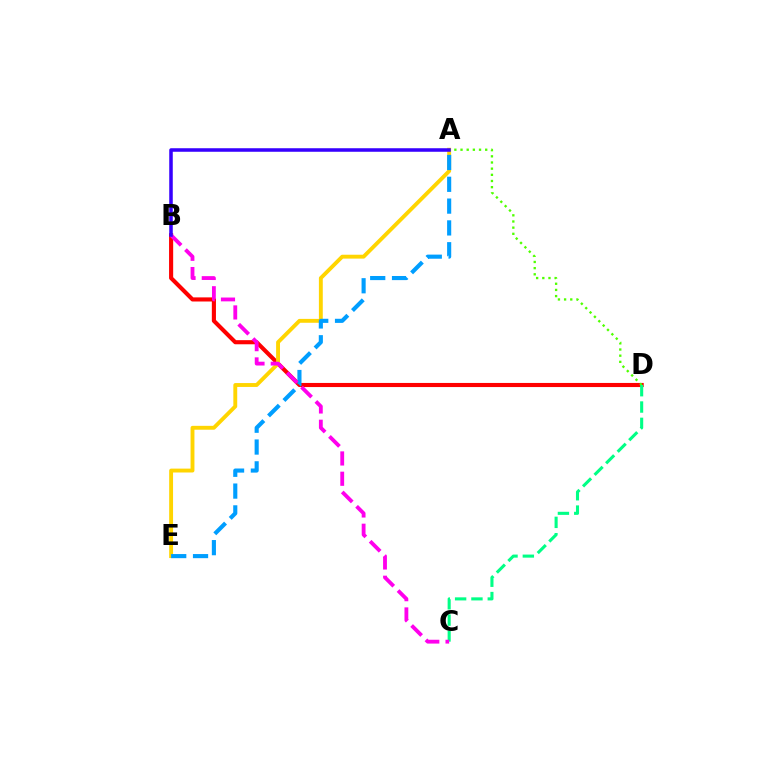{('B', 'D'): [{'color': '#ff0000', 'line_style': 'solid', 'thickness': 2.96}], ('A', 'E'): [{'color': '#ffd500', 'line_style': 'solid', 'thickness': 2.79}, {'color': '#009eff', 'line_style': 'dashed', 'thickness': 2.96}], ('A', 'D'): [{'color': '#4fff00', 'line_style': 'dotted', 'thickness': 1.68}], ('C', 'D'): [{'color': '#00ff86', 'line_style': 'dashed', 'thickness': 2.22}], ('B', 'C'): [{'color': '#ff00ed', 'line_style': 'dashed', 'thickness': 2.76}], ('A', 'B'): [{'color': '#3700ff', 'line_style': 'solid', 'thickness': 2.54}]}